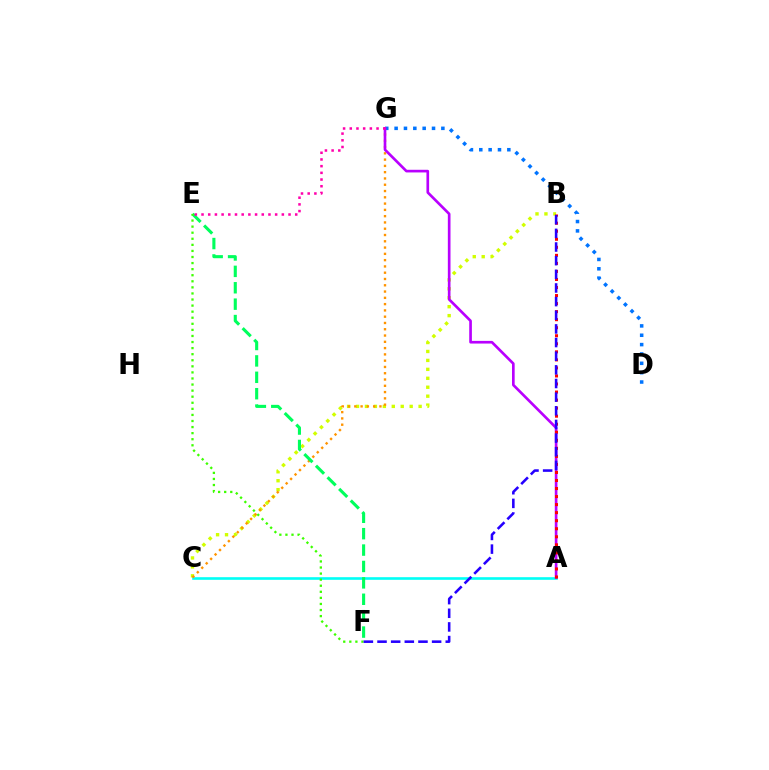{('B', 'C'): [{'color': '#d1ff00', 'line_style': 'dotted', 'thickness': 2.43}], ('A', 'C'): [{'color': '#00fff6', 'line_style': 'solid', 'thickness': 1.89}], ('C', 'G'): [{'color': '#ff9400', 'line_style': 'dotted', 'thickness': 1.71}], ('E', 'F'): [{'color': '#00ff5c', 'line_style': 'dashed', 'thickness': 2.23}, {'color': '#3dff00', 'line_style': 'dotted', 'thickness': 1.65}], ('D', 'G'): [{'color': '#0074ff', 'line_style': 'dotted', 'thickness': 2.54}], ('A', 'G'): [{'color': '#b900ff', 'line_style': 'solid', 'thickness': 1.92}], ('A', 'B'): [{'color': '#ff0000', 'line_style': 'dotted', 'thickness': 2.18}], ('E', 'G'): [{'color': '#ff00ac', 'line_style': 'dotted', 'thickness': 1.82}], ('B', 'F'): [{'color': '#2500ff', 'line_style': 'dashed', 'thickness': 1.85}]}